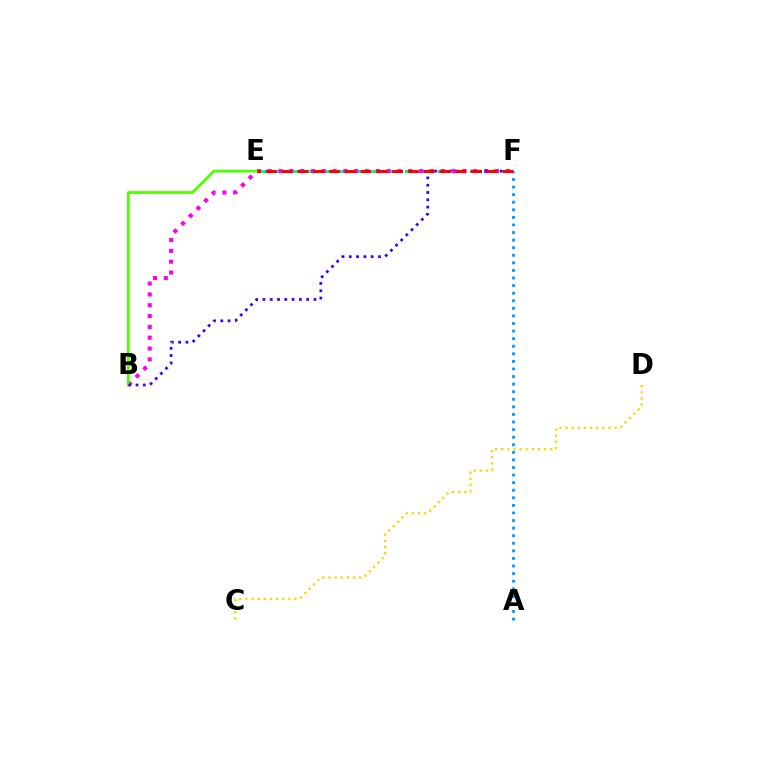{('E', 'F'): [{'color': '#00ff86', 'line_style': 'dashed', 'thickness': 2.22}, {'color': '#ff0000', 'line_style': 'dashed', 'thickness': 2.14}], ('C', 'D'): [{'color': '#ffd500', 'line_style': 'dotted', 'thickness': 1.66}], ('B', 'F'): [{'color': '#ff00ed', 'line_style': 'dotted', 'thickness': 2.94}, {'color': '#3700ff', 'line_style': 'dotted', 'thickness': 1.98}], ('A', 'F'): [{'color': '#009eff', 'line_style': 'dotted', 'thickness': 2.06}], ('B', 'E'): [{'color': '#4fff00', 'line_style': 'solid', 'thickness': 2.0}]}